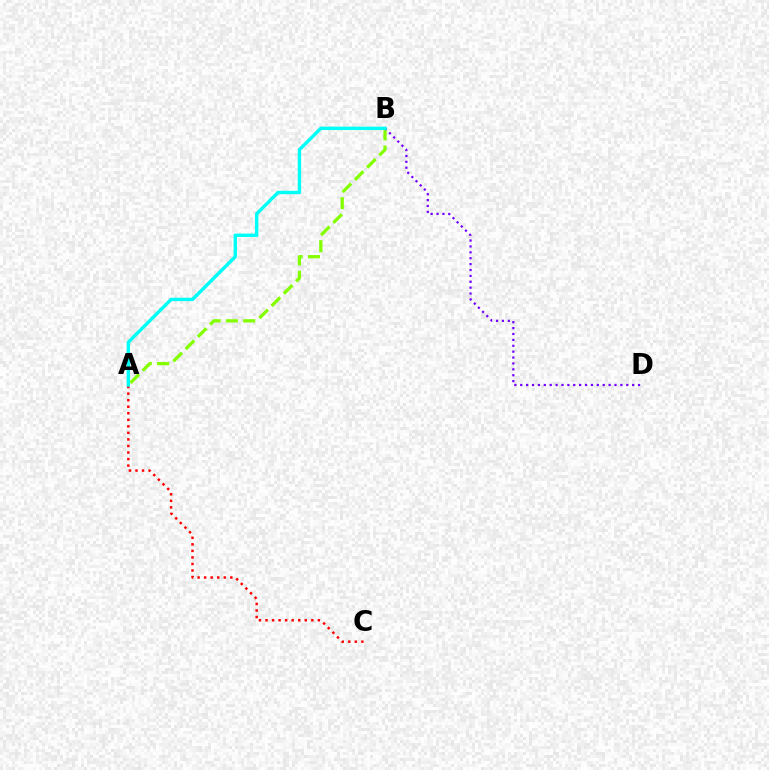{('A', 'B'): [{'color': '#84ff00', 'line_style': 'dashed', 'thickness': 2.35}, {'color': '#00fff6', 'line_style': 'solid', 'thickness': 2.45}], ('B', 'D'): [{'color': '#7200ff', 'line_style': 'dotted', 'thickness': 1.6}], ('A', 'C'): [{'color': '#ff0000', 'line_style': 'dotted', 'thickness': 1.78}]}